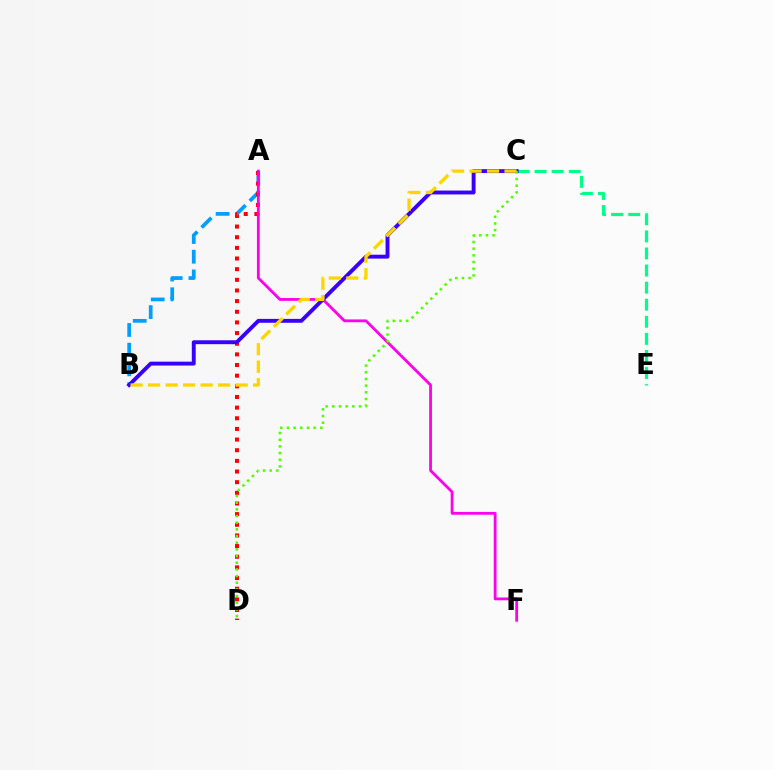{('A', 'B'): [{'color': '#009eff', 'line_style': 'dashed', 'thickness': 2.68}], ('C', 'E'): [{'color': '#00ff86', 'line_style': 'dashed', 'thickness': 2.32}], ('A', 'D'): [{'color': '#ff0000', 'line_style': 'dotted', 'thickness': 2.89}], ('A', 'F'): [{'color': '#ff00ed', 'line_style': 'solid', 'thickness': 2.02}], ('B', 'C'): [{'color': '#3700ff', 'line_style': 'solid', 'thickness': 2.8}, {'color': '#ffd500', 'line_style': 'dashed', 'thickness': 2.38}], ('C', 'D'): [{'color': '#4fff00', 'line_style': 'dotted', 'thickness': 1.81}]}